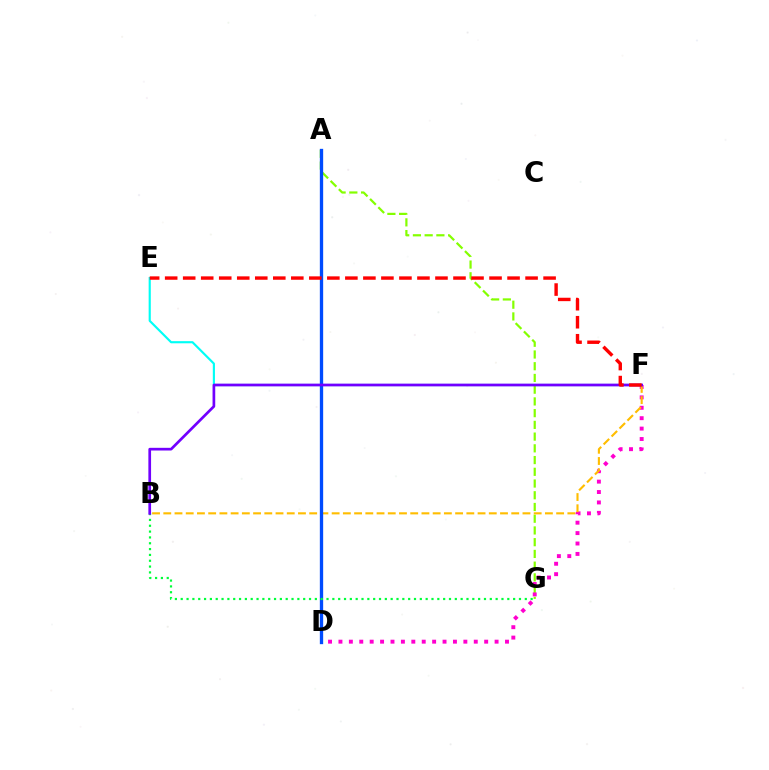{('A', 'G'): [{'color': '#84ff00', 'line_style': 'dashed', 'thickness': 1.59}], ('E', 'F'): [{'color': '#00fff6', 'line_style': 'solid', 'thickness': 1.55}, {'color': '#ff0000', 'line_style': 'dashed', 'thickness': 2.45}], ('D', 'F'): [{'color': '#ff00cf', 'line_style': 'dotted', 'thickness': 2.83}], ('B', 'F'): [{'color': '#ffbd00', 'line_style': 'dashed', 'thickness': 1.52}, {'color': '#7200ff', 'line_style': 'solid', 'thickness': 1.94}], ('A', 'D'): [{'color': '#004bff', 'line_style': 'solid', 'thickness': 2.39}], ('B', 'G'): [{'color': '#00ff39', 'line_style': 'dotted', 'thickness': 1.58}]}